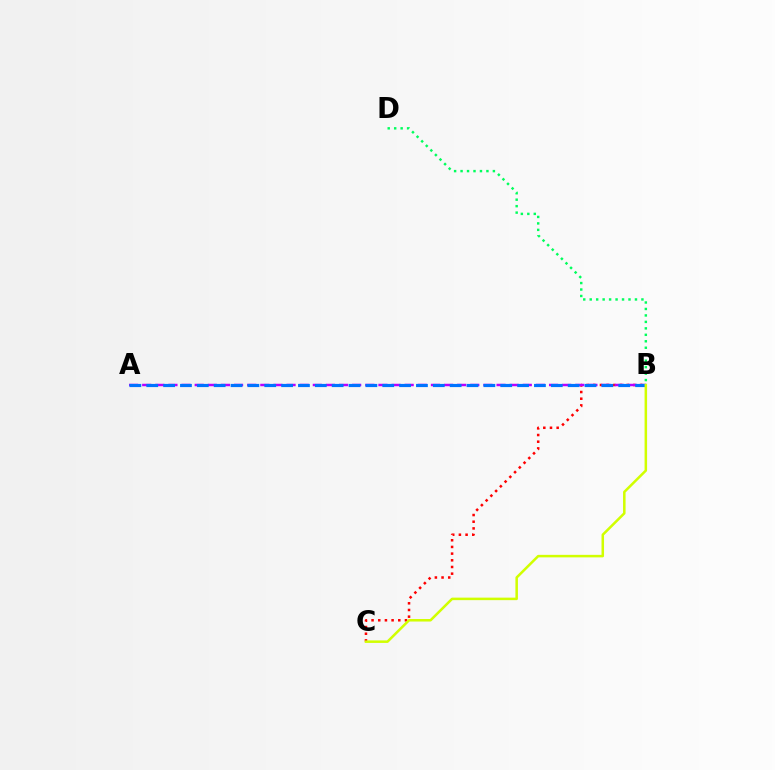{('B', 'C'): [{'color': '#ff0000', 'line_style': 'dotted', 'thickness': 1.81}, {'color': '#d1ff00', 'line_style': 'solid', 'thickness': 1.82}], ('A', 'B'): [{'color': '#b900ff', 'line_style': 'dashed', 'thickness': 1.78}, {'color': '#0074ff', 'line_style': 'dashed', 'thickness': 2.29}], ('B', 'D'): [{'color': '#00ff5c', 'line_style': 'dotted', 'thickness': 1.76}]}